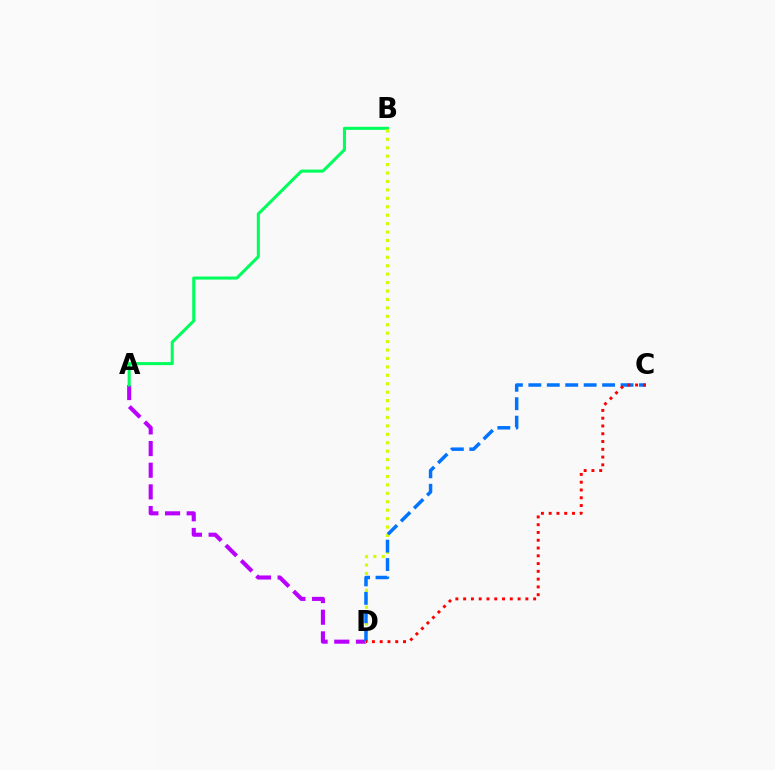{('A', 'D'): [{'color': '#b900ff', 'line_style': 'dashed', 'thickness': 2.94}], ('A', 'B'): [{'color': '#00ff5c', 'line_style': 'solid', 'thickness': 2.2}], ('B', 'D'): [{'color': '#d1ff00', 'line_style': 'dotted', 'thickness': 2.29}], ('C', 'D'): [{'color': '#0074ff', 'line_style': 'dashed', 'thickness': 2.51}, {'color': '#ff0000', 'line_style': 'dotted', 'thickness': 2.11}]}